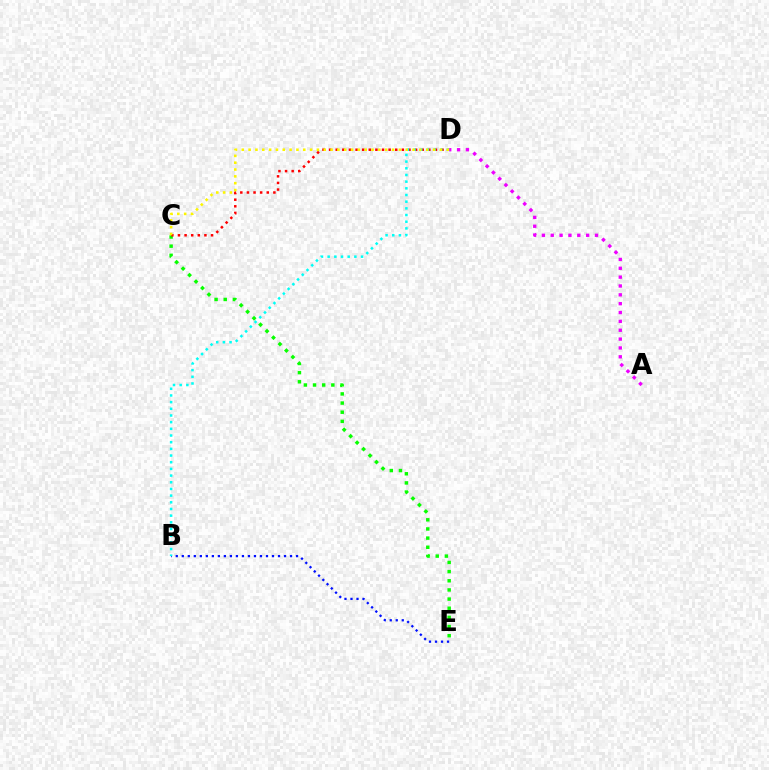{('B', 'E'): [{'color': '#0010ff', 'line_style': 'dotted', 'thickness': 1.63}], ('A', 'D'): [{'color': '#ee00ff', 'line_style': 'dotted', 'thickness': 2.4}], ('C', 'E'): [{'color': '#08ff00', 'line_style': 'dotted', 'thickness': 2.49}], ('C', 'D'): [{'color': '#ff0000', 'line_style': 'dotted', 'thickness': 1.8}, {'color': '#fcf500', 'line_style': 'dotted', 'thickness': 1.86}], ('B', 'D'): [{'color': '#00fff6', 'line_style': 'dotted', 'thickness': 1.81}]}